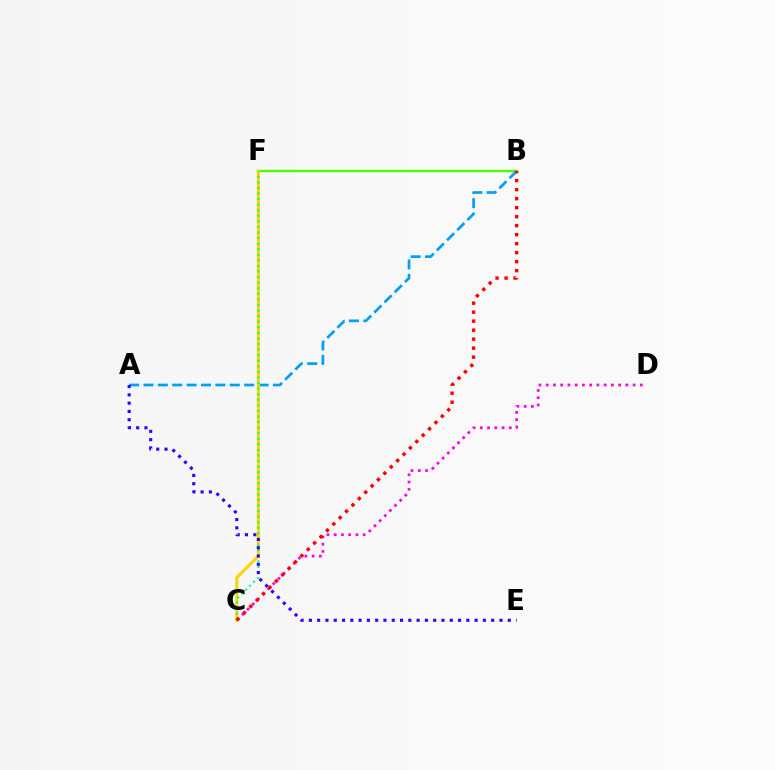{('B', 'F'): [{'color': '#4fff00', 'line_style': 'solid', 'thickness': 1.75}], ('A', 'B'): [{'color': '#009eff', 'line_style': 'dashed', 'thickness': 1.95}], ('C', 'F'): [{'color': '#ffd500', 'line_style': 'solid', 'thickness': 2.22}, {'color': '#00ff86', 'line_style': 'dotted', 'thickness': 1.51}], ('C', 'D'): [{'color': '#ff00ed', 'line_style': 'dotted', 'thickness': 1.97}], ('B', 'C'): [{'color': '#ff0000', 'line_style': 'dotted', 'thickness': 2.45}], ('A', 'E'): [{'color': '#3700ff', 'line_style': 'dotted', 'thickness': 2.25}]}